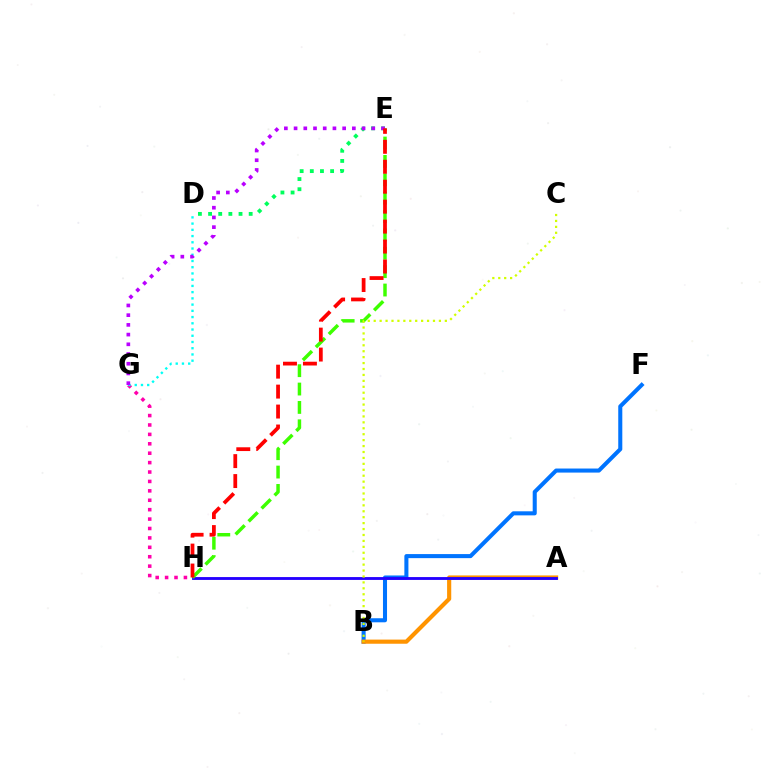{('B', 'F'): [{'color': '#0074ff', 'line_style': 'solid', 'thickness': 2.92}], ('G', 'H'): [{'color': '#ff00ac', 'line_style': 'dotted', 'thickness': 2.56}], ('D', 'E'): [{'color': '#00ff5c', 'line_style': 'dotted', 'thickness': 2.76}], ('D', 'G'): [{'color': '#00fff6', 'line_style': 'dotted', 'thickness': 1.69}], ('A', 'B'): [{'color': '#ff9400', 'line_style': 'solid', 'thickness': 2.98}], ('A', 'H'): [{'color': '#2500ff', 'line_style': 'solid', 'thickness': 2.06}], ('E', 'H'): [{'color': '#3dff00', 'line_style': 'dashed', 'thickness': 2.5}, {'color': '#ff0000', 'line_style': 'dashed', 'thickness': 2.71}], ('E', 'G'): [{'color': '#b900ff', 'line_style': 'dotted', 'thickness': 2.64}], ('B', 'C'): [{'color': '#d1ff00', 'line_style': 'dotted', 'thickness': 1.61}]}